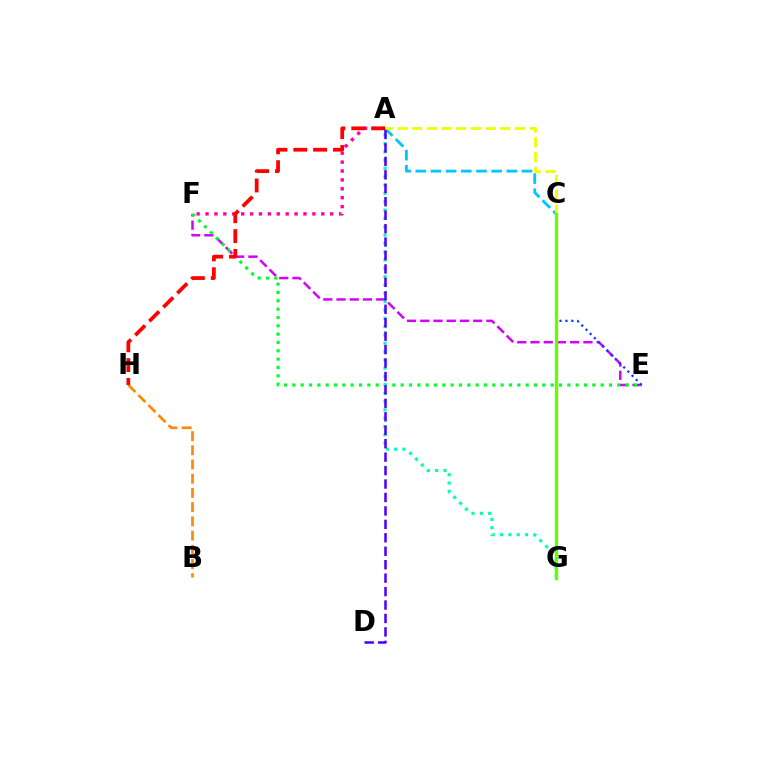{('E', 'F'): [{'color': '#d600ff', 'line_style': 'dashed', 'thickness': 1.8}, {'color': '#00ff27', 'line_style': 'dotted', 'thickness': 2.26}], ('B', 'H'): [{'color': '#ff8800', 'line_style': 'dashed', 'thickness': 1.93}], ('C', 'E'): [{'color': '#003fff', 'line_style': 'dotted', 'thickness': 1.61}], ('A', 'G'): [{'color': '#00ffaf', 'line_style': 'dotted', 'thickness': 2.26}], ('A', 'C'): [{'color': '#00c7ff', 'line_style': 'dashed', 'thickness': 2.06}, {'color': '#eeff00', 'line_style': 'dashed', 'thickness': 1.99}], ('A', 'F'): [{'color': '#ff00a0', 'line_style': 'dotted', 'thickness': 2.42}], ('A', 'H'): [{'color': '#ff0000', 'line_style': 'dashed', 'thickness': 2.69}], ('A', 'D'): [{'color': '#4f00ff', 'line_style': 'dashed', 'thickness': 1.83}], ('C', 'G'): [{'color': '#66ff00', 'line_style': 'solid', 'thickness': 2.38}]}